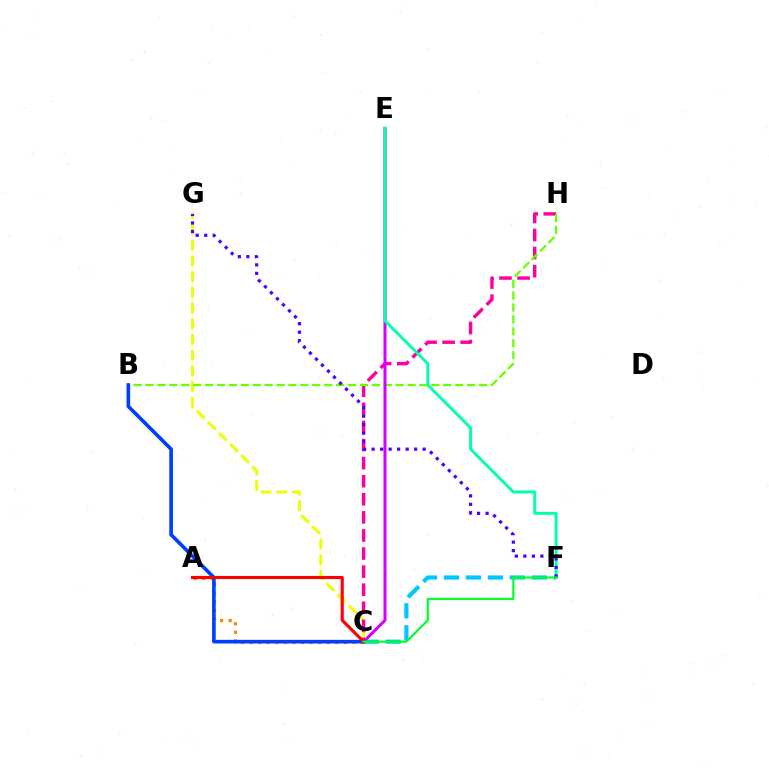{('C', 'G'): [{'color': '#eeff00', 'line_style': 'dashed', 'thickness': 2.13}], ('C', 'H'): [{'color': '#ff00a0', 'line_style': 'dashed', 'thickness': 2.46}], ('A', 'C'): [{'color': '#ff8800', 'line_style': 'dotted', 'thickness': 2.33}, {'color': '#ff0000', 'line_style': 'solid', 'thickness': 2.24}], ('C', 'F'): [{'color': '#00c7ff', 'line_style': 'dashed', 'thickness': 2.98}, {'color': '#00ff27', 'line_style': 'solid', 'thickness': 1.57}], ('B', 'H'): [{'color': '#66ff00', 'line_style': 'dashed', 'thickness': 1.62}], ('C', 'E'): [{'color': '#d600ff', 'line_style': 'solid', 'thickness': 2.17}], ('E', 'F'): [{'color': '#00ffaf', 'line_style': 'solid', 'thickness': 2.09}], ('F', 'G'): [{'color': '#4f00ff', 'line_style': 'dotted', 'thickness': 2.31}], ('B', 'C'): [{'color': '#003fff', 'line_style': 'solid', 'thickness': 2.62}]}